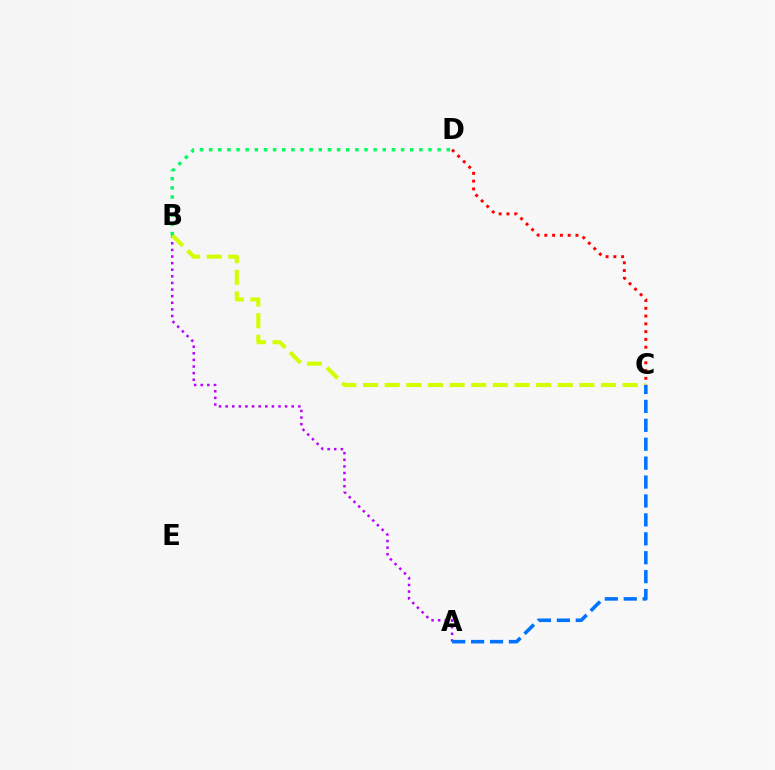{('C', 'D'): [{'color': '#ff0000', 'line_style': 'dotted', 'thickness': 2.11}], ('A', 'B'): [{'color': '#b900ff', 'line_style': 'dotted', 'thickness': 1.8}], ('B', 'C'): [{'color': '#d1ff00', 'line_style': 'dashed', 'thickness': 2.94}], ('A', 'C'): [{'color': '#0074ff', 'line_style': 'dashed', 'thickness': 2.57}], ('B', 'D'): [{'color': '#00ff5c', 'line_style': 'dotted', 'thickness': 2.48}]}